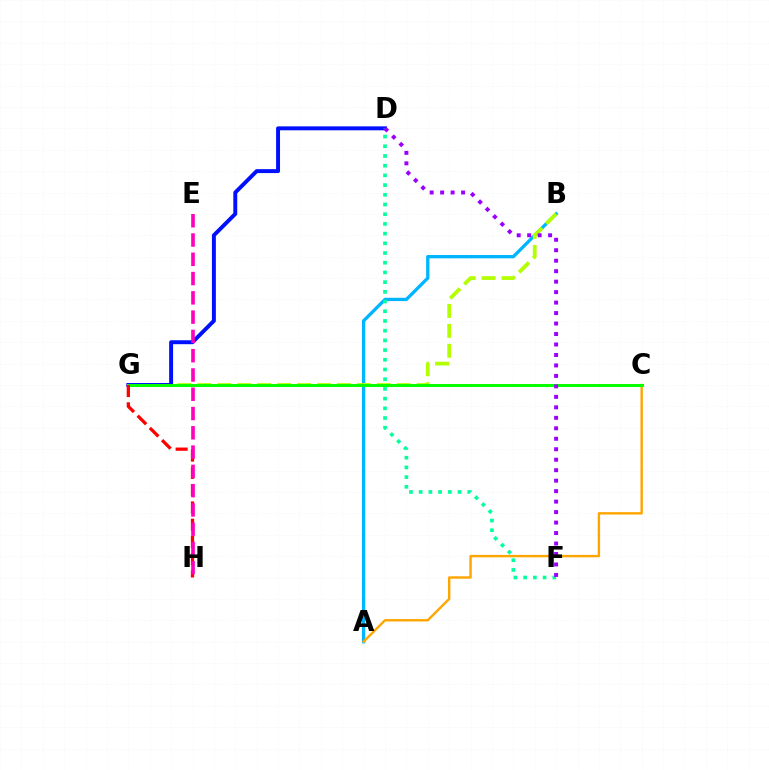{('A', 'B'): [{'color': '#00b5ff', 'line_style': 'solid', 'thickness': 2.38}], ('B', 'G'): [{'color': '#b3ff00', 'line_style': 'dashed', 'thickness': 2.71}], ('A', 'C'): [{'color': '#ffa500', 'line_style': 'solid', 'thickness': 1.73}], ('D', 'G'): [{'color': '#0010ff', 'line_style': 'solid', 'thickness': 2.83}], ('C', 'G'): [{'color': '#08ff00', 'line_style': 'solid', 'thickness': 2.16}], ('G', 'H'): [{'color': '#ff0000', 'line_style': 'dashed', 'thickness': 2.35}], ('D', 'F'): [{'color': '#00ff9d', 'line_style': 'dotted', 'thickness': 2.64}, {'color': '#9b00ff', 'line_style': 'dotted', 'thickness': 2.85}], ('E', 'H'): [{'color': '#ff00bd', 'line_style': 'dashed', 'thickness': 2.62}]}